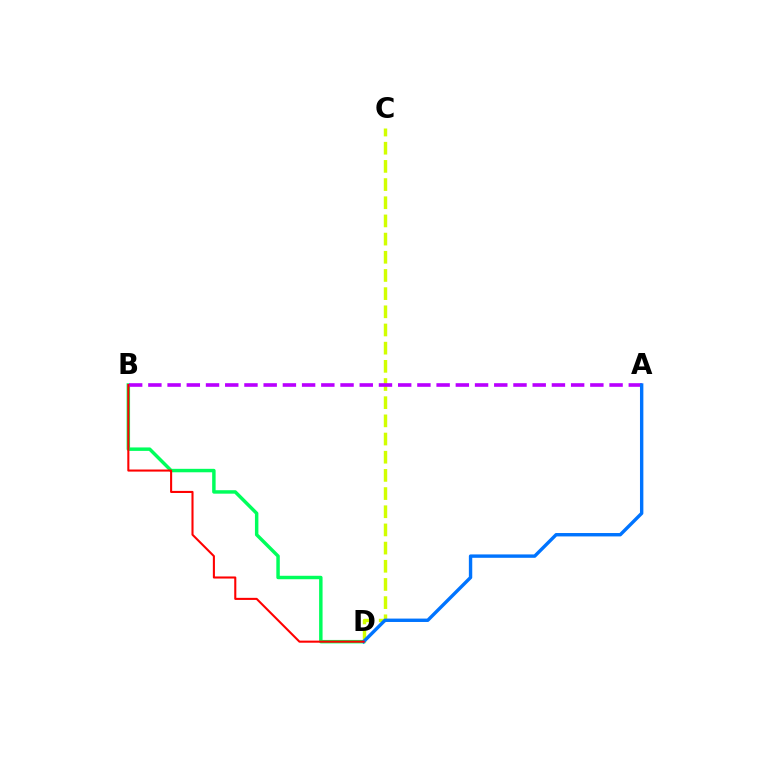{('C', 'D'): [{'color': '#d1ff00', 'line_style': 'dashed', 'thickness': 2.47}], ('B', 'D'): [{'color': '#00ff5c', 'line_style': 'solid', 'thickness': 2.49}, {'color': '#ff0000', 'line_style': 'solid', 'thickness': 1.5}], ('A', 'B'): [{'color': '#b900ff', 'line_style': 'dashed', 'thickness': 2.61}], ('A', 'D'): [{'color': '#0074ff', 'line_style': 'solid', 'thickness': 2.44}]}